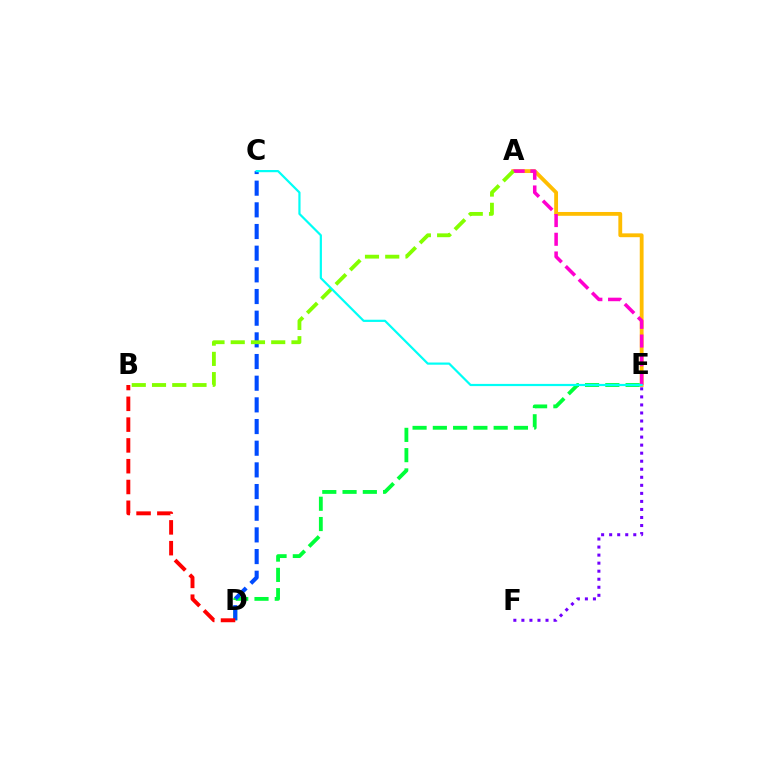{('A', 'E'): [{'color': '#ffbd00', 'line_style': 'solid', 'thickness': 2.75}, {'color': '#ff00cf', 'line_style': 'dashed', 'thickness': 2.54}], ('D', 'E'): [{'color': '#00ff39', 'line_style': 'dashed', 'thickness': 2.75}], ('C', 'D'): [{'color': '#004bff', 'line_style': 'dashed', 'thickness': 2.94}], ('E', 'F'): [{'color': '#7200ff', 'line_style': 'dotted', 'thickness': 2.18}], ('A', 'B'): [{'color': '#84ff00', 'line_style': 'dashed', 'thickness': 2.75}], ('C', 'E'): [{'color': '#00fff6', 'line_style': 'solid', 'thickness': 1.58}], ('B', 'D'): [{'color': '#ff0000', 'line_style': 'dashed', 'thickness': 2.82}]}